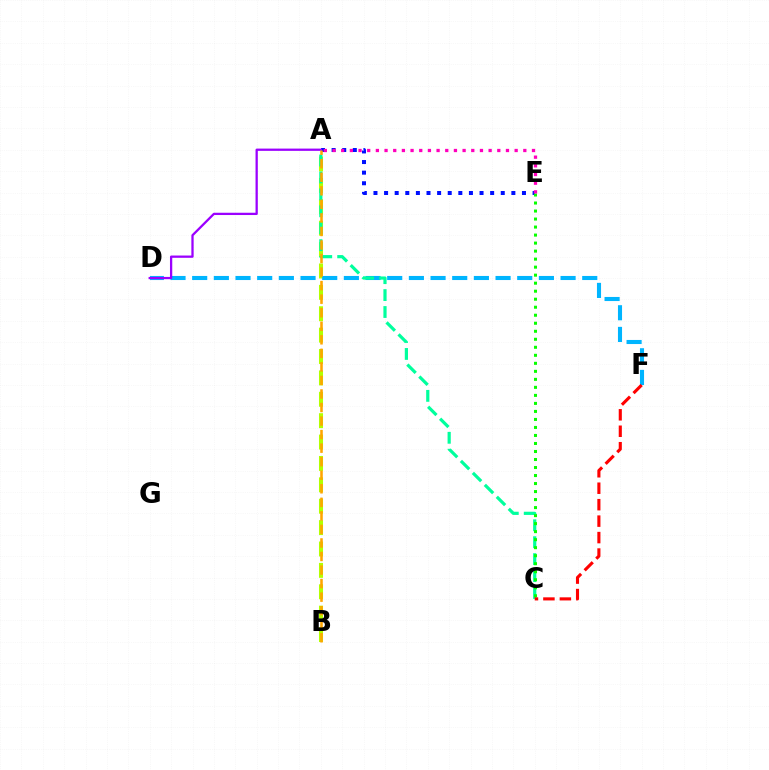{('A', 'B'): [{'color': '#b3ff00', 'line_style': 'dashed', 'thickness': 2.91}, {'color': '#ffa500', 'line_style': 'dashed', 'thickness': 1.84}], ('D', 'F'): [{'color': '#00b5ff', 'line_style': 'dashed', 'thickness': 2.94}], ('A', 'E'): [{'color': '#0010ff', 'line_style': 'dotted', 'thickness': 2.88}, {'color': '#ff00bd', 'line_style': 'dotted', 'thickness': 2.36}], ('A', 'D'): [{'color': '#9b00ff', 'line_style': 'solid', 'thickness': 1.64}], ('A', 'C'): [{'color': '#00ff9d', 'line_style': 'dashed', 'thickness': 2.3}], ('C', 'E'): [{'color': '#08ff00', 'line_style': 'dotted', 'thickness': 2.18}], ('C', 'F'): [{'color': '#ff0000', 'line_style': 'dashed', 'thickness': 2.24}]}